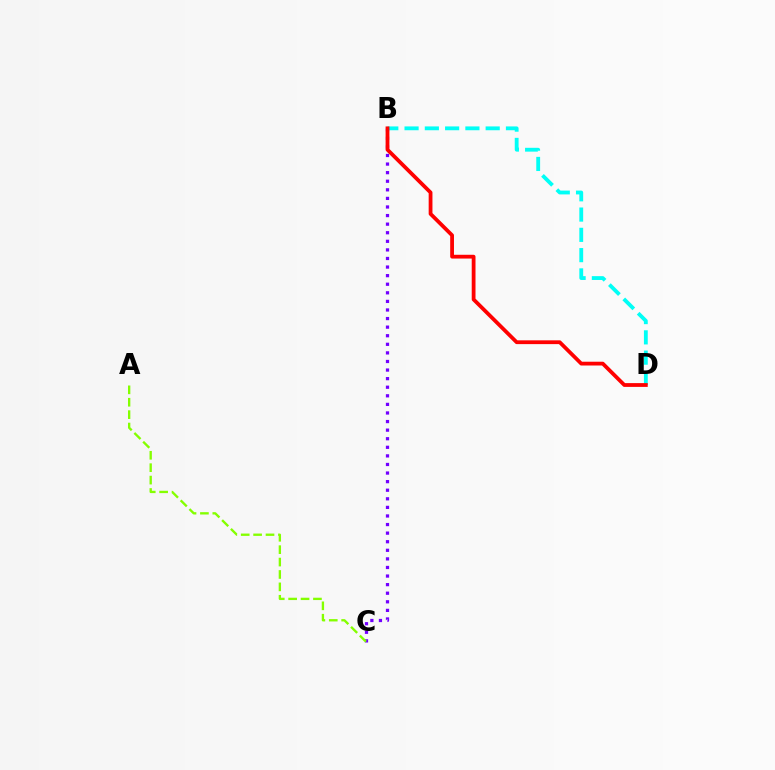{('B', 'C'): [{'color': '#7200ff', 'line_style': 'dotted', 'thickness': 2.33}], ('A', 'C'): [{'color': '#84ff00', 'line_style': 'dashed', 'thickness': 1.68}], ('B', 'D'): [{'color': '#00fff6', 'line_style': 'dashed', 'thickness': 2.75}, {'color': '#ff0000', 'line_style': 'solid', 'thickness': 2.73}]}